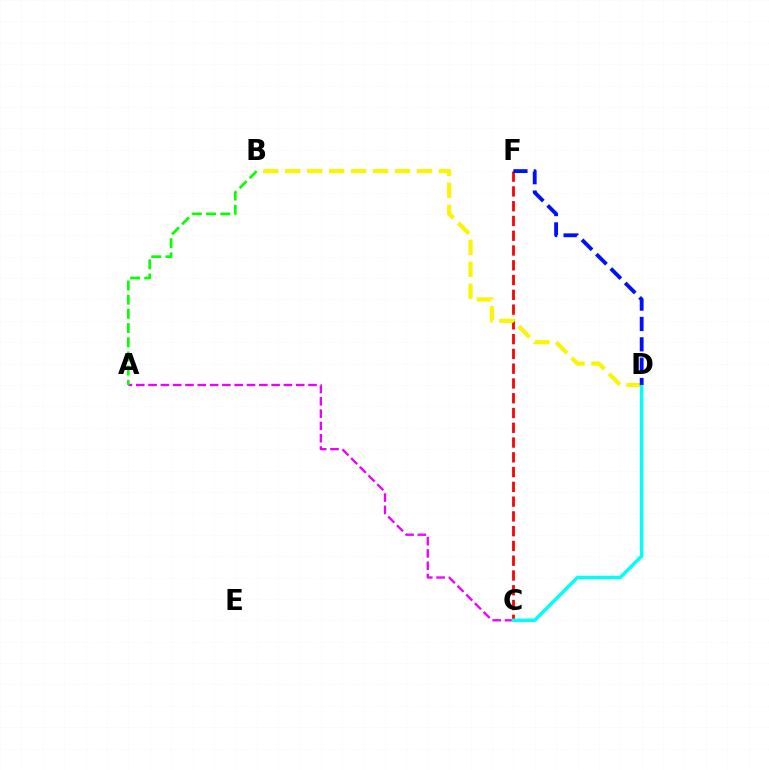{('A', 'C'): [{'color': '#ee00ff', 'line_style': 'dashed', 'thickness': 1.67}], ('C', 'F'): [{'color': '#ff0000', 'line_style': 'dashed', 'thickness': 2.01}], ('B', 'D'): [{'color': '#fcf500', 'line_style': 'dashed', 'thickness': 2.98}], ('C', 'D'): [{'color': '#00fff6', 'line_style': 'solid', 'thickness': 2.49}], ('A', 'B'): [{'color': '#08ff00', 'line_style': 'dashed', 'thickness': 1.93}], ('D', 'F'): [{'color': '#0010ff', 'line_style': 'dashed', 'thickness': 2.77}]}